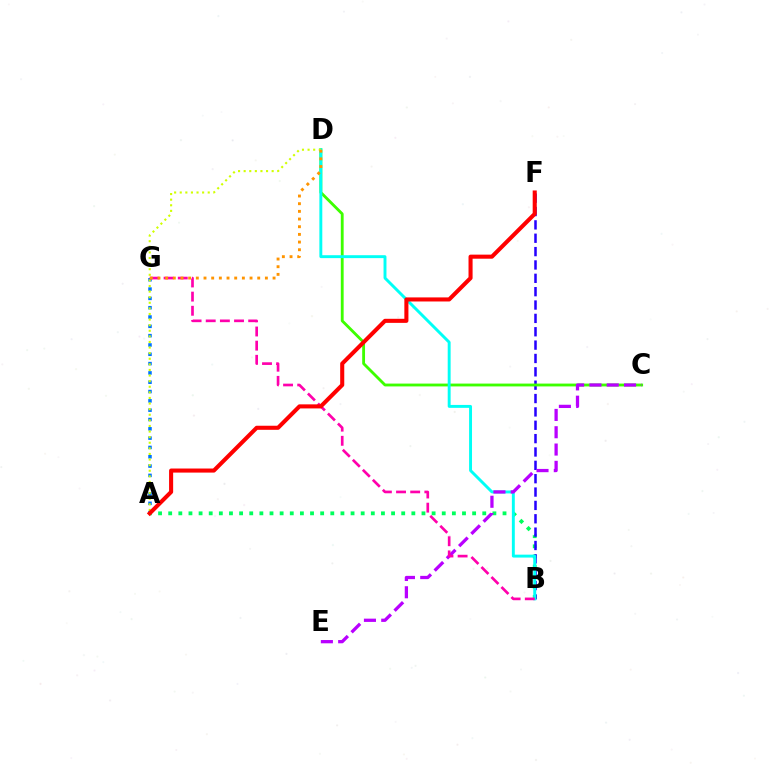{('A', 'B'): [{'color': '#00ff5c', 'line_style': 'dotted', 'thickness': 2.75}], ('A', 'G'): [{'color': '#0074ff', 'line_style': 'dotted', 'thickness': 2.53}], ('B', 'F'): [{'color': '#2500ff', 'line_style': 'dashed', 'thickness': 1.81}], ('C', 'D'): [{'color': '#3dff00', 'line_style': 'solid', 'thickness': 2.04}], ('B', 'D'): [{'color': '#00fff6', 'line_style': 'solid', 'thickness': 2.1}], ('A', 'D'): [{'color': '#d1ff00', 'line_style': 'dotted', 'thickness': 1.52}], ('C', 'E'): [{'color': '#b900ff', 'line_style': 'dashed', 'thickness': 2.35}], ('B', 'G'): [{'color': '#ff00ac', 'line_style': 'dashed', 'thickness': 1.92}], ('D', 'G'): [{'color': '#ff9400', 'line_style': 'dotted', 'thickness': 2.08}], ('A', 'F'): [{'color': '#ff0000', 'line_style': 'solid', 'thickness': 2.93}]}